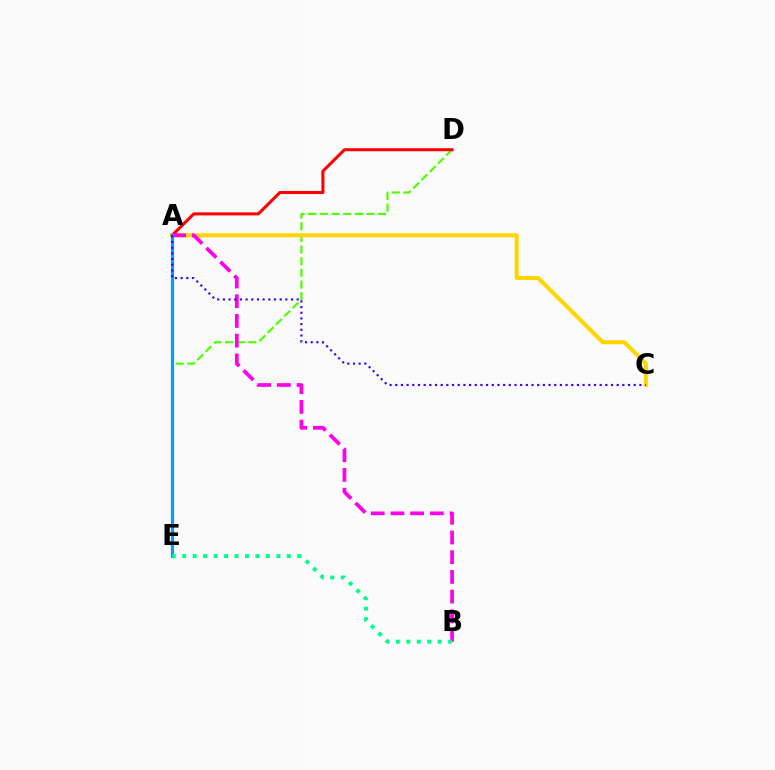{('D', 'E'): [{'color': '#4fff00', 'line_style': 'dashed', 'thickness': 1.58}], ('A', 'C'): [{'color': '#ffd500', 'line_style': 'solid', 'thickness': 2.91}, {'color': '#3700ff', 'line_style': 'dotted', 'thickness': 1.54}], ('A', 'D'): [{'color': '#ff0000', 'line_style': 'solid', 'thickness': 2.2}], ('A', 'B'): [{'color': '#ff00ed', 'line_style': 'dashed', 'thickness': 2.68}], ('A', 'E'): [{'color': '#009eff', 'line_style': 'solid', 'thickness': 2.29}], ('B', 'E'): [{'color': '#00ff86', 'line_style': 'dotted', 'thickness': 2.84}]}